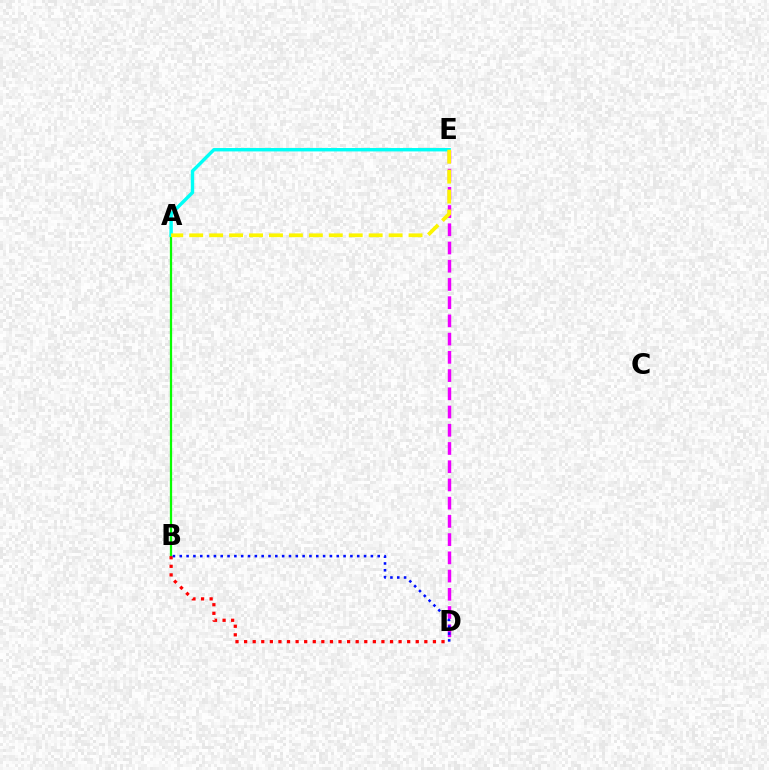{('D', 'E'): [{'color': '#ee00ff', 'line_style': 'dashed', 'thickness': 2.48}], ('A', 'B'): [{'color': '#08ff00', 'line_style': 'solid', 'thickness': 1.63}], ('A', 'E'): [{'color': '#00fff6', 'line_style': 'solid', 'thickness': 2.45}, {'color': '#fcf500', 'line_style': 'dashed', 'thickness': 2.71}], ('B', 'D'): [{'color': '#ff0000', 'line_style': 'dotted', 'thickness': 2.33}, {'color': '#0010ff', 'line_style': 'dotted', 'thickness': 1.85}]}